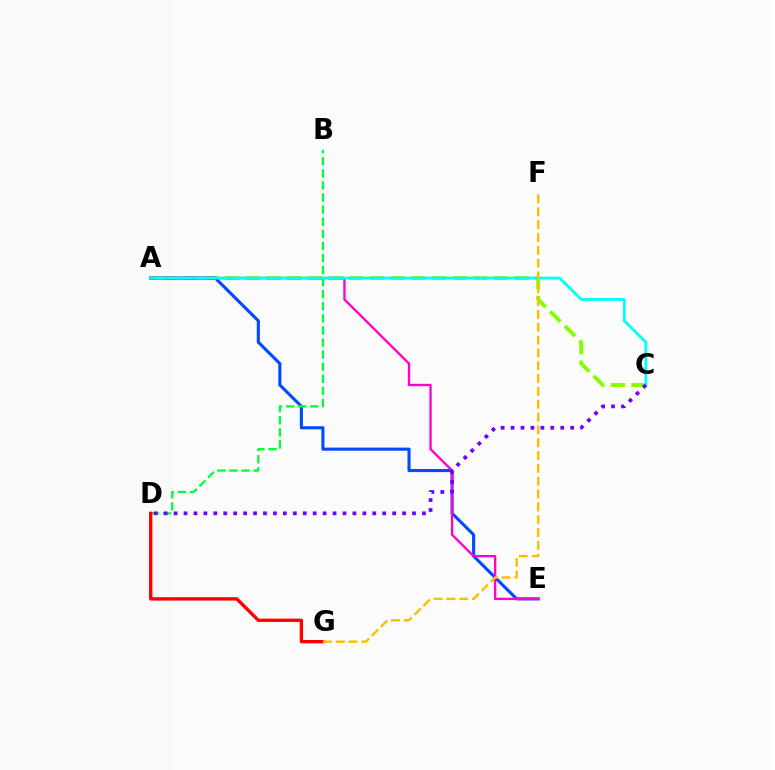{('A', 'C'): [{'color': '#84ff00', 'line_style': 'dashed', 'thickness': 2.81}, {'color': '#00fff6', 'line_style': 'solid', 'thickness': 2.01}], ('A', 'E'): [{'color': '#004bff', 'line_style': 'solid', 'thickness': 2.24}, {'color': '#ff00cf', 'line_style': 'solid', 'thickness': 1.69}], ('B', 'D'): [{'color': '#00ff39', 'line_style': 'dashed', 'thickness': 1.64}], ('C', 'D'): [{'color': '#7200ff', 'line_style': 'dotted', 'thickness': 2.7}], ('D', 'G'): [{'color': '#ff0000', 'line_style': 'solid', 'thickness': 2.4}], ('F', 'G'): [{'color': '#ffbd00', 'line_style': 'dashed', 'thickness': 1.74}]}